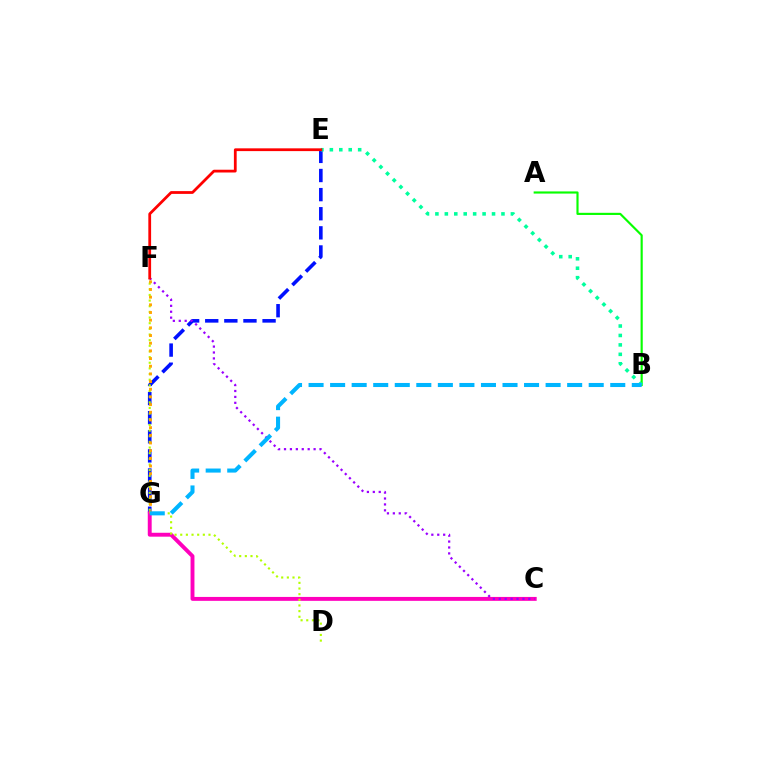{('E', 'G'): [{'color': '#0010ff', 'line_style': 'dashed', 'thickness': 2.6}], ('C', 'G'): [{'color': '#ff00bd', 'line_style': 'solid', 'thickness': 2.81}], ('D', 'F'): [{'color': '#b3ff00', 'line_style': 'dotted', 'thickness': 1.54}], ('C', 'F'): [{'color': '#9b00ff', 'line_style': 'dotted', 'thickness': 1.61}], ('A', 'B'): [{'color': '#08ff00', 'line_style': 'solid', 'thickness': 1.55}], ('B', 'E'): [{'color': '#00ff9d', 'line_style': 'dotted', 'thickness': 2.56}], ('F', 'G'): [{'color': '#ffa500', 'line_style': 'dotted', 'thickness': 2.09}], ('E', 'F'): [{'color': '#ff0000', 'line_style': 'solid', 'thickness': 1.99}], ('B', 'G'): [{'color': '#00b5ff', 'line_style': 'dashed', 'thickness': 2.93}]}